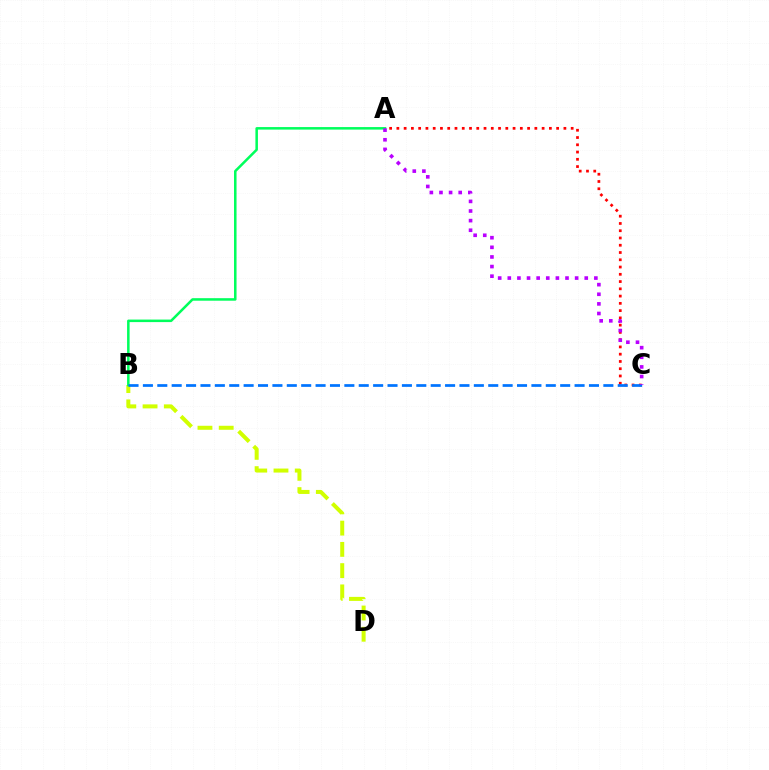{('B', 'D'): [{'color': '#d1ff00', 'line_style': 'dashed', 'thickness': 2.89}], ('A', 'B'): [{'color': '#00ff5c', 'line_style': 'solid', 'thickness': 1.82}], ('A', 'C'): [{'color': '#ff0000', 'line_style': 'dotted', 'thickness': 1.97}, {'color': '#b900ff', 'line_style': 'dotted', 'thickness': 2.61}], ('B', 'C'): [{'color': '#0074ff', 'line_style': 'dashed', 'thickness': 1.95}]}